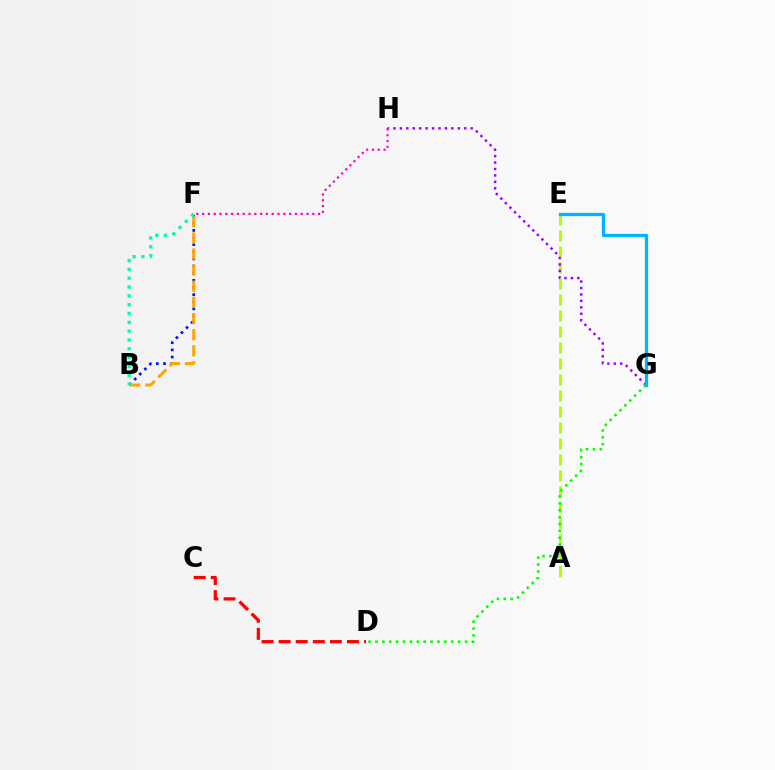{('A', 'E'): [{'color': '#b3ff00', 'line_style': 'dashed', 'thickness': 2.17}], ('B', 'F'): [{'color': '#0010ff', 'line_style': 'dotted', 'thickness': 1.94}, {'color': '#ffa500', 'line_style': 'dashed', 'thickness': 2.19}, {'color': '#00ff9d', 'line_style': 'dotted', 'thickness': 2.4}], ('C', 'D'): [{'color': '#ff0000', 'line_style': 'dashed', 'thickness': 2.32}], ('G', 'H'): [{'color': '#9b00ff', 'line_style': 'dotted', 'thickness': 1.75}], ('E', 'G'): [{'color': '#00b5ff', 'line_style': 'solid', 'thickness': 2.37}], ('F', 'H'): [{'color': '#ff00bd', 'line_style': 'dotted', 'thickness': 1.58}], ('D', 'G'): [{'color': '#08ff00', 'line_style': 'dotted', 'thickness': 1.87}]}